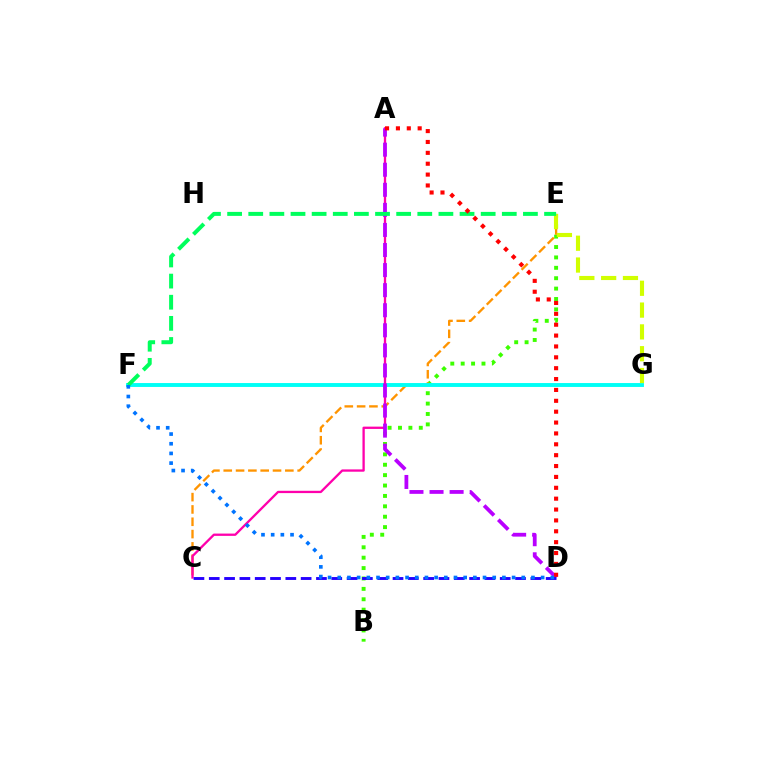{('B', 'E'): [{'color': '#3dff00', 'line_style': 'dotted', 'thickness': 2.82}], ('C', 'E'): [{'color': '#ff9400', 'line_style': 'dashed', 'thickness': 1.67}], ('F', 'G'): [{'color': '#00fff6', 'line_style': 'solid', 'thickness': 2.8}], ('A', 'C'): [{'color': '#ff00ac', 'line_style': 'solid', 'thickness': 1.66}], ('E', 'G'): [{'color': '#d1ff00', 'line_style': 'dashed', 'thickness': 2.96}], ('A', 'D'): [{'color': '#b900ff', 'line_style': 'dashed', 'thickness': 2.73}, {'color': '#ff0000', 'line_style': 'dotted', 'thickness': 2.95}], ('E', 'F'): [{'color': '#00ff5c', 'line_style': 'dashed', 'thickness': 2.87}], ('C', 'D'): [{'color': '#2500ff', 'line_style': 'dashed', 'thickness': 2.08}], ('D', 'F'): [{'color': '#0074ff', 'line_style': 'dotted', 'thickness': 2.63}]}